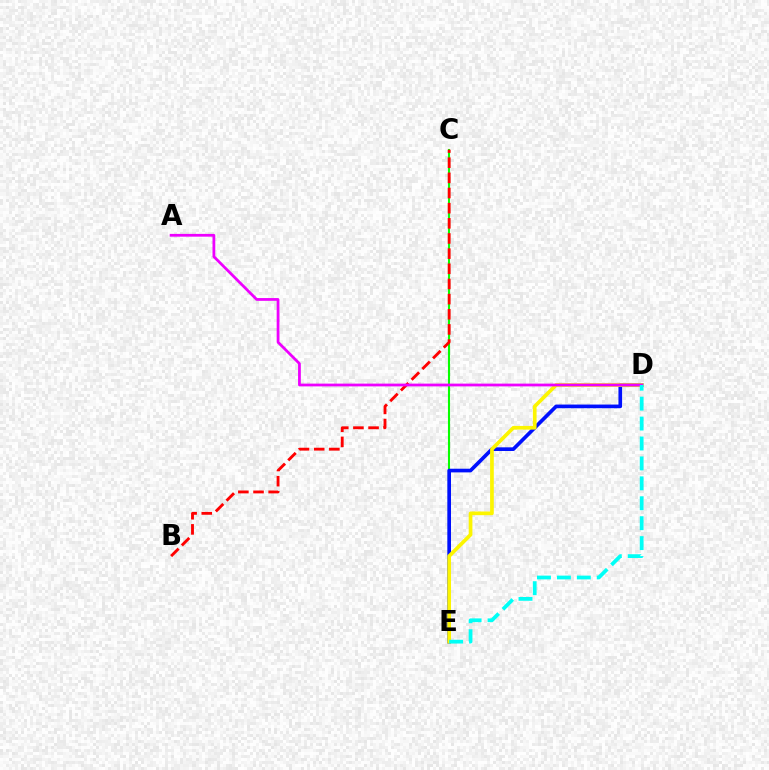{('C', 'E'): [{'color': '#08ff00', 'line_style': 'solid', 'thickness': 1.52}], ('B', 'C'): [{'color': '#ff0000', 'line_style': 'dashed', 'thickness': 2.06}], ('D', 'E'): [{'color': '#0010ff', 'line_style': 'solid', 'thickness': 2.64}, {'color': '#fcf500', 'line_style': 'solid', 'thickness': 2.66}, {'color': '#00fff6', 'line_style': 'dashed', 'thickness': 2.71}], ('A', 'D'): [{'color': '#ee00ff', 'line_style': 'solid', 'thickness': 1.99}]}